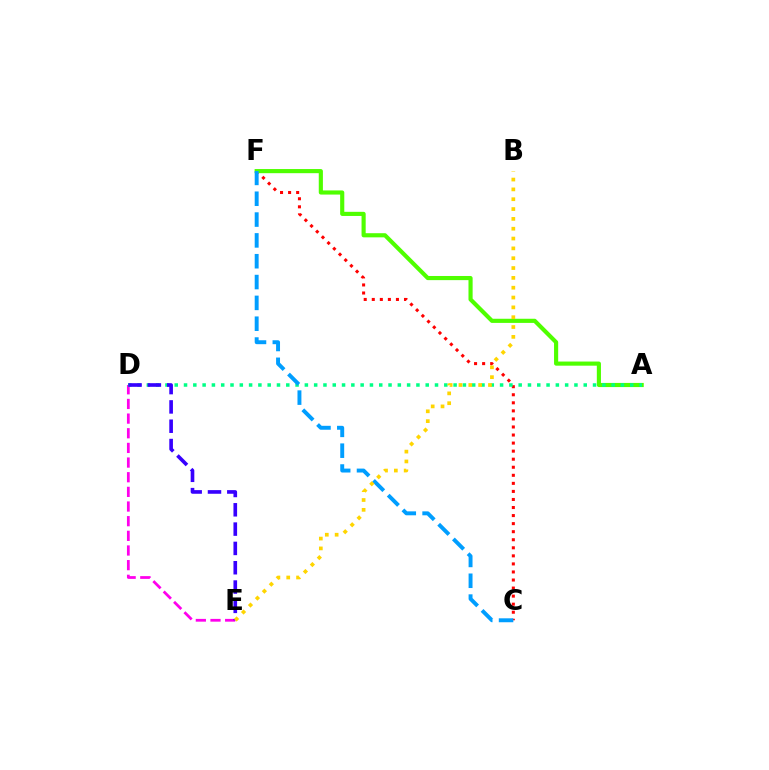{('C', 'F'): [{'color': '#ff0000', 'line_style': 'dotted', 'thickness': 2.19}, {'color': '#009eff', 'line_style': 'dashed', 'thickness': 2.83}], ('A', 'F'): [{'color': '#4fff00', 'line_style': 'solid', 'thickness': 2.98}], ('D', 'E'): [{'color': '#ff00ed', 'line_style': 'dashed', 'thickness': 1.99}, {'color': '#3700ff', 'line_style': 'dashed', 'thickness': 2.62}], ('A', 'D'): [{'color': '#00ff86', 'line_style': 'dotted', 'thickness': 2.53}], ('B', 'E'): [{'color': '#ffd500', 'line_style': 'dotted', 'thickness': 2.67}]}